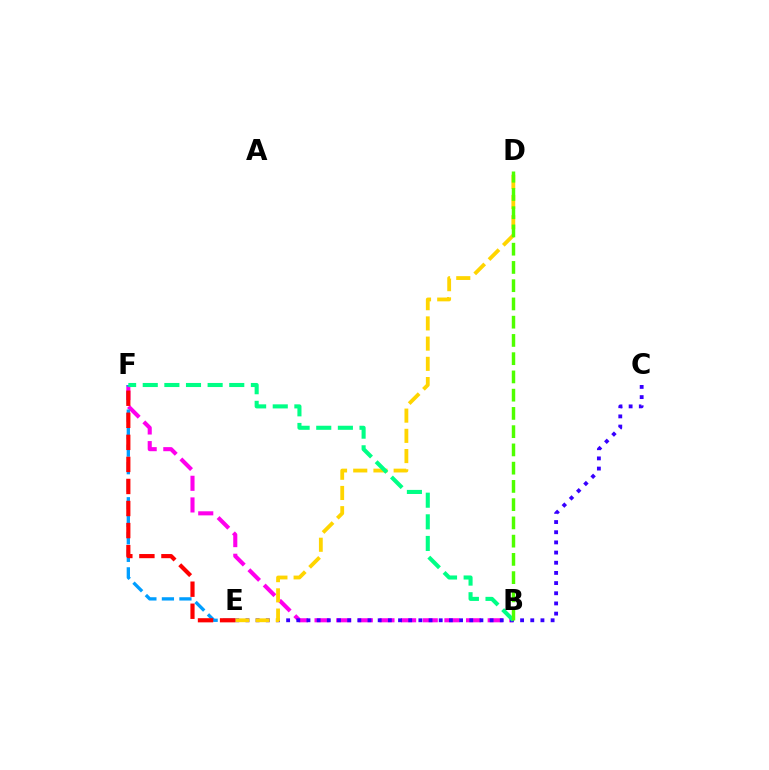{('B', 'F'): [{'color': '#ff00ed', 'line_style': 'dashed', 'thickness': 2.94}, {'color': '#00ff86', 'line_style': 'dashed', 'thickness': 2.94}], ('E', 'F'): [{'color': '#009eff', 'line_style': 'dashed', 'thickness': 2.38}, {'color': '#ff0000', 'line_style': 'dashed', 'thickness': 3.0}], ('C', 'E'): [{'color': '#3700ff', 'line_style': 'dotted', 'thickness': 2.76}], ('D', 'E'): [{'color': '#ffd500', 'line_style': 'dashed', 'thickness': 2.75}], ('B', 'D'): [{'color': '#4fff00', 'line_style': 'dashed', 'thickness': 2.48}]}